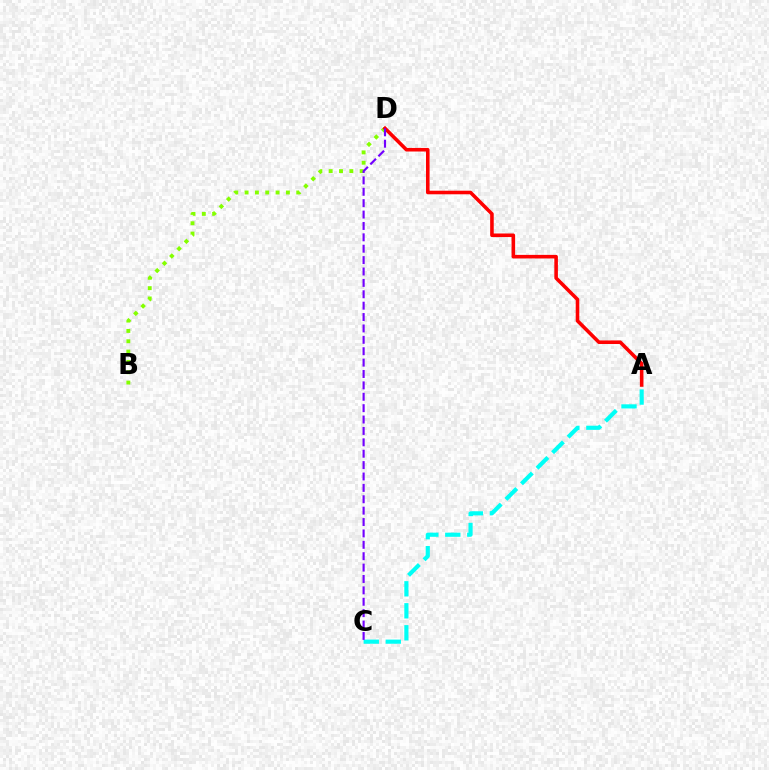{('A', 'C'): [{'color': '#00fff6', 'line_style': 'dashed', 'thickness': 2.99}], ('B', 'D'): [{'color': '#84ff00', 'line_style': 'dotted', 'thickness': 2.81}], ('A', 'D'): [{'color': '#ff0000', 'line_style': 'solid', 'thickness': 2.57}], ('C', 'D'): [{'color': '#7200ff', 'line_style': 'dashed', 'thickness': 1.55}]}